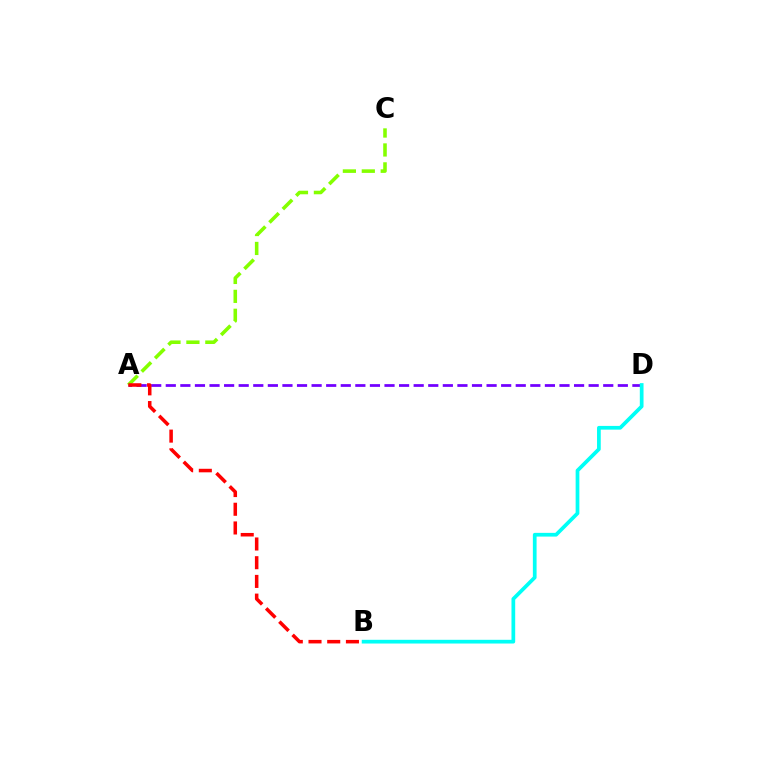{('A', 'D'): [{'color': '#7200ff', 'line_style': 'dashed', 'thickness': 1.98}], ('A', 'C'): [{'color': '#84ff00', 'line_style': 'dashed', 'thickness': 2.57}], ('A', 'B'): [{'color': '#ff0000', 'line_style': 'dashed', 'thickness': 2.54}], ('B', 'D'): [{'color': '#00fff6', 'line_style': 'solid', 'thickness': 2.68}]}